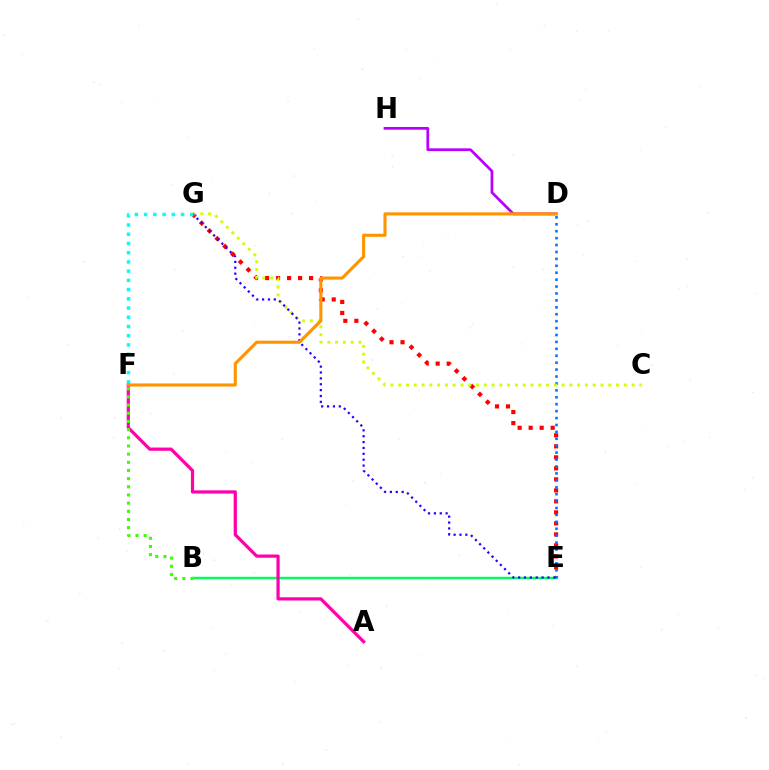{('B', 'E'): [{'color': '#00ff5c', 'line_style': 'solid', 'thickness': 1.76}], ('E', 'G'): [{'color': '#ff0000', 'line_style': 'dotted', 'thickness': 2.99}, {'color': '#2500ff', 'line_style': 'dotted', 'thickness': 1.6}], ('D', 'E'): [{'color': '#0074ff', 'line_style': 'dotted', 'thickness': 1.88}], ('C', 'G'): [{'color': '#d1ff00', 'line_style': 'dotted', 'thickness': 2.11}], ('A', 'F'): [{'color': '#ff00ac', 'line_style': 'solid', 'thickness': 2.31}], ('B', 'F'): [{'color': '#3dff00', 'line_style': 'dotted', 'thickness': 2.22}], ('D', 'H'): [{'color': '#b900ff', 'line_style': 'solid', 'thickness': 1.98}], ('F', 'G'): [{'color': '#00fff6', 'line_style': 'dotted', 'thickness': 2.51}], ('D', 'F'): [{'color': '#ff9400', 'line_style': 'solid', 'thickness': 2.23}]}